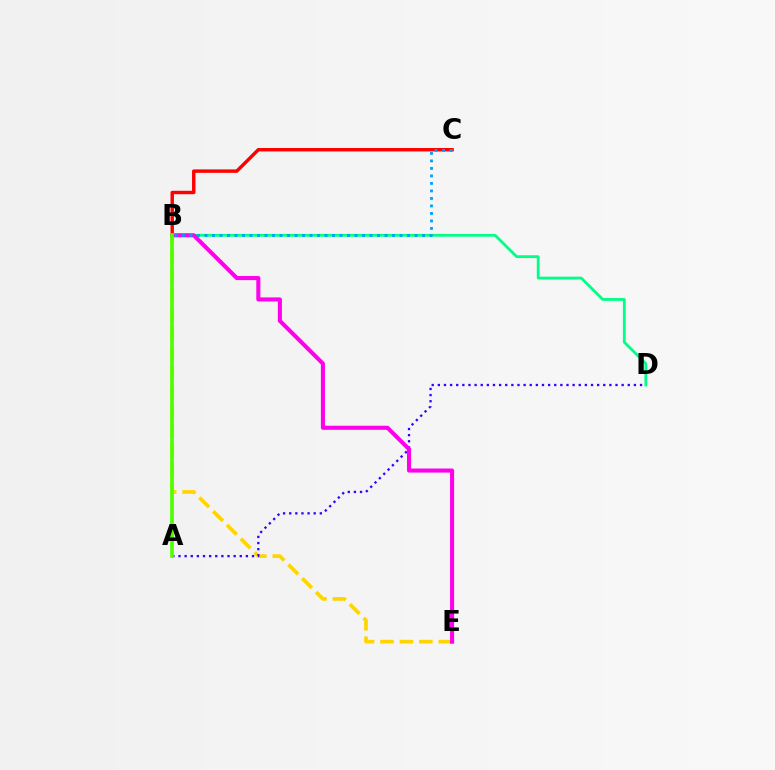{('B', 'E'): [{'color': '#ffd500', 'line_style': 'dashed', 'thickness': 2.64}, {'color': '#ff00ed', 'line_style': 'solid', 'thickness': 2.93}], ('B', 'C'): [{'color': '#ff0000', 'line_style': 'solid', 'thickness': 2.46}, {'color': '#009eff', 'line_style': 'dotted', 'thickness': 2.04}], ('B', 'D'): [{'color': '#00ff86', 'line_style': 'solid', 'thickness': 2.02}], ('A', 'D'): [{'color': '#3700ff', 'line_style': 'dotted', 'thickness': 1.66}], ('A', 'B'): [{'color': '#4fff00', 'line_style': 'solid', 'thickness': 2.65}]}